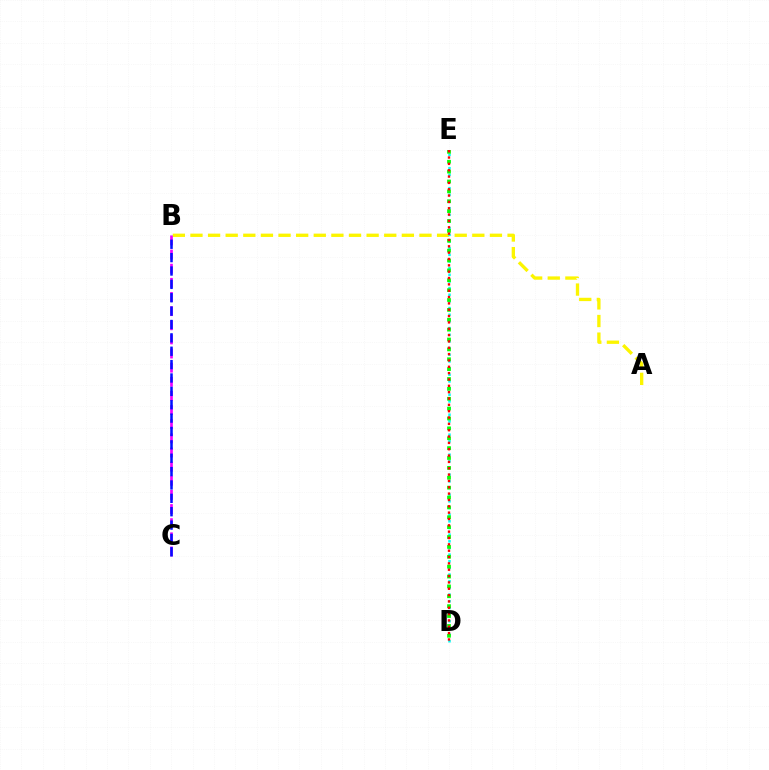{('A', 'B'): [{'color': '#fcf500', 'line_style': 'dashed', 'thickness': 2.39}], ('B', 'C'): [{'color': '#ee00ff', 'line_style': 'dashed', 'thickness': 1.92}, {'color': '#0010ff', 'line_style': 'dashed', 'thickness': 1.82}], ('D', 'E'): [{'color': '#00fff6', 'line_style': 'dotted', 'thickness': 1.81}, {'color': '#08ff00', 'line_style': 'dotted', 'thickness': 2.68}, {'color': '#ff0000', 'line_style': 'dotted', 'thickness': 1.72}]}